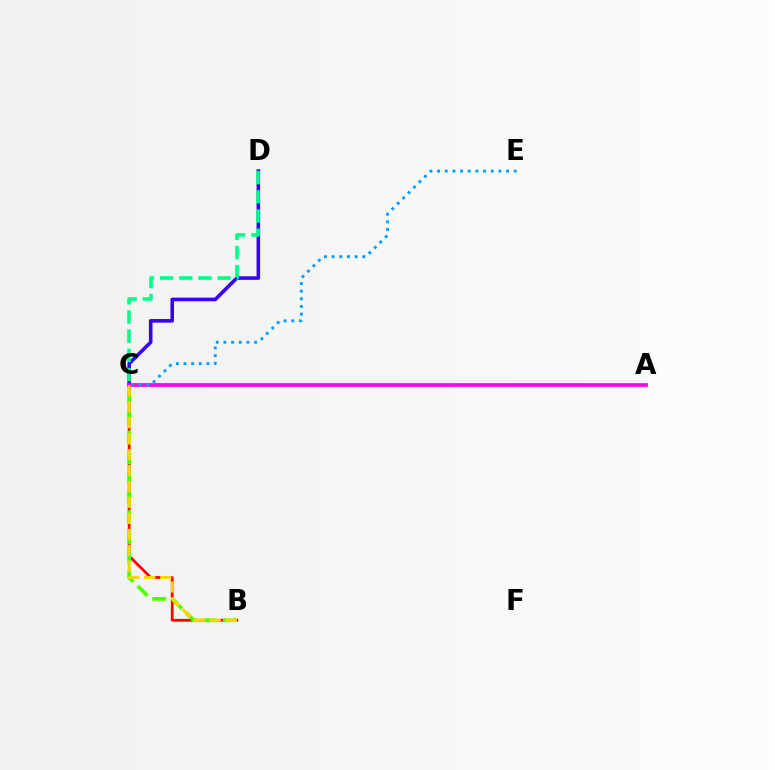{('C', 'D'): [{'color': '#3700ff', 'line_style': 'solid', 'thickness': 2.58}, {'color': '#00ff86', 'line_style': 'dashed', 'thickness': 2.6}], ('B', 'C'): [{'color': '#ff0000', 'line_style': 'solid', 'thickness': 1.99}, {'color': '#4fff00', 'line_style': 'dashed', 'thickness': 2.7}, {'color': '#ffd500', 'line_style': 'dashed', 'thickness': 2.17}], ('A', 'C'): [{'color': '#ff00ed', 'line_style': 'solid', 'thickness': 2.68}], ('C', 'E'): [{'color': '#009eff', 'line_style': 'dotted', 'thickness': 2.08}]}